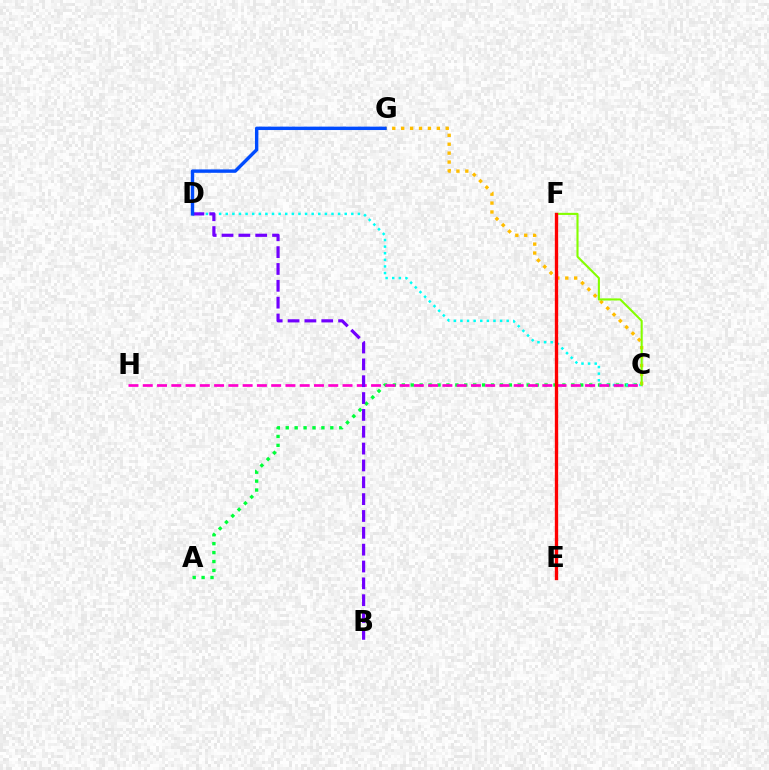{('A', 'C'): [{'color': '#00ff39', 'line_style': 'dotted', 'thickness': 2.42}], ('C', 'D'): [{'color': '#00fff6', 'line_style': 'dotted', 'thickness': 1.8}], ('C', 'G'): [{'color': '#ffbd00', 'line_style': 'dotted', 'thickness': 2.42}], ('C', 'H'): [{'color': '#ff00cf', 'line_style': 'dashed', 'thickness': 1.94}], ('B', 'D'): [{'color': '#7200ff', 'line_style': 'dashed', 'thickness': 2.29}], ('C', 'F'): [{'color': '#84ff00', 'line_style': 'solid', 'thickness': 1.51}], ('D', 'G'): [{'color': '#004bff', 'line_style': 'solid', 'thickness': 2.45}], ('E', 'F'): [{'color': '#ff0000', 'line_style': 'solid', 'thickness': 2.4}]}